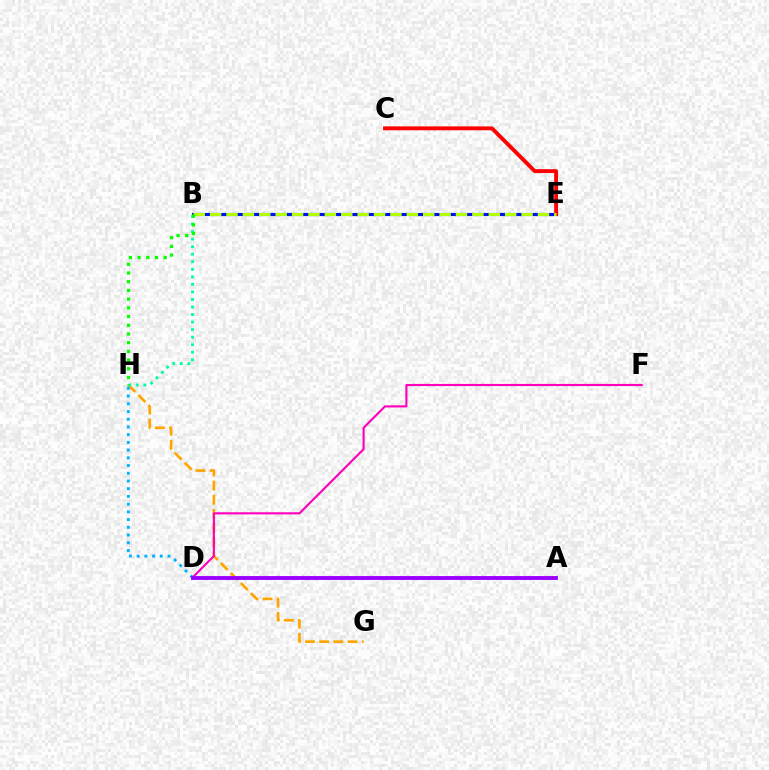{('G', 'H'): [{'color': '#ffa500', 'line_style': 'dashed', 'thickness': 1.93}], ('B', 'H'): [{'color': '#00ff9d', 'line_style': 'dotted', 'thickness': 2.05}, {'color': '#08ff00', 'line_style': 'dotted', 'thickness': 2.37}], ('D', 'H'): [{'color': '#00b5ff', 'line_style': 'dotted', 'thickness': 2.1}], ('D', 'F'): [{'color': '#ff00bd', 'line_style': 'solid', 'thickness': 1.54}], ('B', 'E'): [{'color': '#0010ff', 'line_style': 'solid', 'thickness': 2.25}, {'color': '#b3ff00', 'line_style': 'dashed', 'thickness': 2.23}], ('C', 'E'): [{'color': '#ff0000', 'line_style': 'solid', 'thickness': 2.79}], ('A', 'D'): [{'color': '#9b00ff', 'line_style': 'solid', 'thickness': 2.79}]}